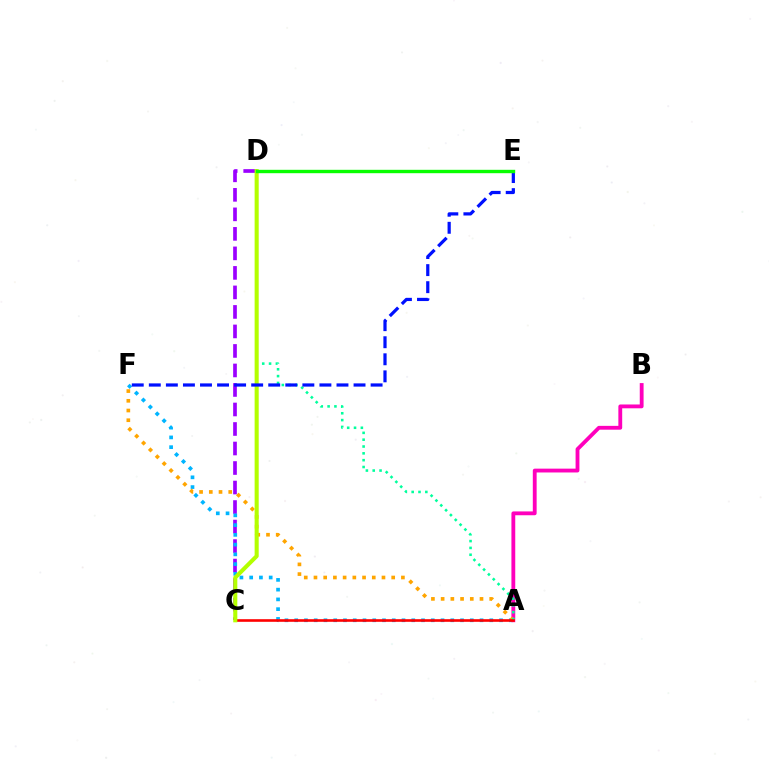{('C', 'D'): [{'color': '#9b00ff', 'line_style': 'dashed', 'thickness': 2.65}, {'color': '#b3ff00', 'line_style': 'solid', 'thickness': 2.94}], ('A', 'F'): [{'color': '#00b5ff', 'line_style': 'dotted', 'thickness': 2.65}, {'color': '#ffa500', 'line_style': 'dotted', 'thickness': 2.64}], ('A', 'B'): [{'color': '#ff00bd', 'line_style': 'solid', 'thickness': 2.75}], ('A', 'D'): [{'color': '#00ff9d', 'line_style': 'dotted', 'thickness': 1.86}], ('A', 'C'): [{'color': '#ff0000', 'line_style': 'solid', 'thickness': 1.89}], ('E', 'F'): [{'color': '#0010ff', 'line_style': 'dashed', 'thickness': 2.32}], ('D', 'E'): [{'color': '#08ff00', 'line_style': 'solid', 'thickness': 2.44}]}